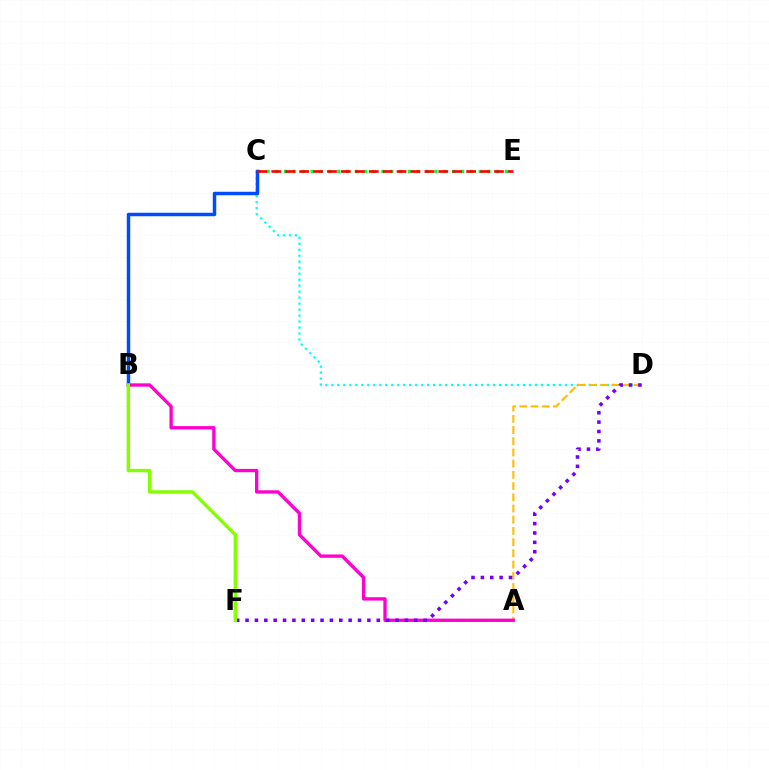{('C', 'E'): [{'color': '#00ff39', 'line_style': 'dotted', 'thickness': 2.4}, {'color': '#ff0000', 'line_style': 'dashed', 'thickness': 1.89}], ('C', 'D'): [{'color': '#00fff6', 'line_style': 'dotted', 'thickness': 1.63}], ('B', 'C'): [{'color': '#004bff', 'line_style': 'solid', 'thickness': 2.51}], ('A', 'D'): [{'color': '#ffbd00', 'line_style': 'dashed', 'thickness': 1.52}], ('A', 'B'): [{'color': '#ff00cf', 'line_style': 'solid', 'thickness': 2.4}], ('D', 'F'): [{'color': '#7200ff', 'line_style': 'dotted', 'thickness': 2.55}], ('B', 'F'): [{'color': '#84ff00', 'line_style': 'solid', 'thickness': 2.45}]}